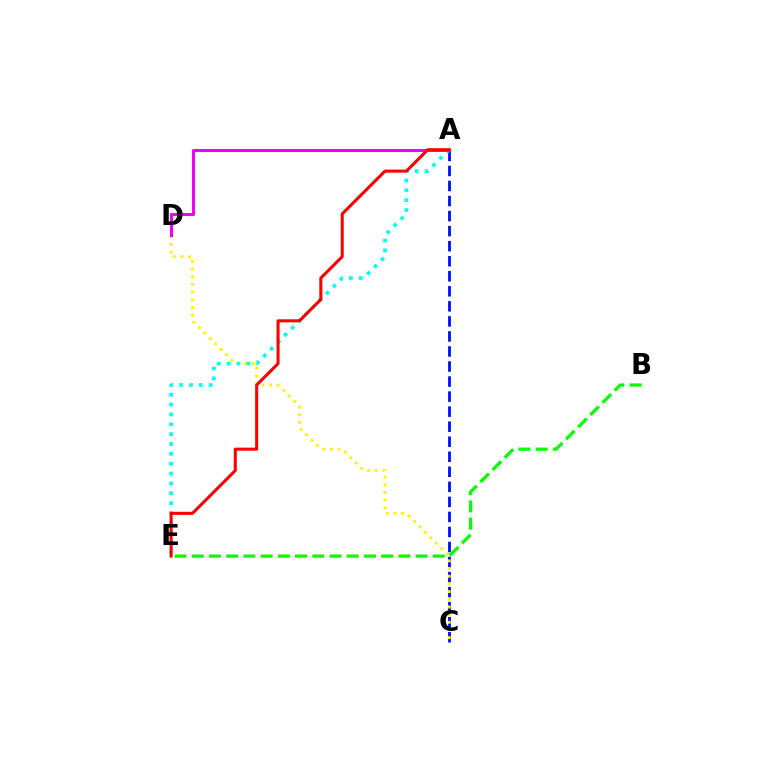{('A', 'C'): [{'color': '#0010ff', 'line_style': 'dashed', 'thickness': 2.04}], ('C', 'D'): [{'color': '#fcf500', 'line_style': 'dotted', 'thickness': 2.09}], ('A', 'E'): [{'color': '#00fff6', 'line_style': 'dotted', 'thickness': 2.68}, {'color': '#ff0000', 'line_style': 'solid', 'thickness': 2.2}], ('A', 'D'): [{'color': '#ee00ff', 'line_style': 'solid', 'thickness': 2.17}], ('B', 'E'): [{'color': '#08ff00', 'line_style': 'dashed', 'thickness': 2.34}]}